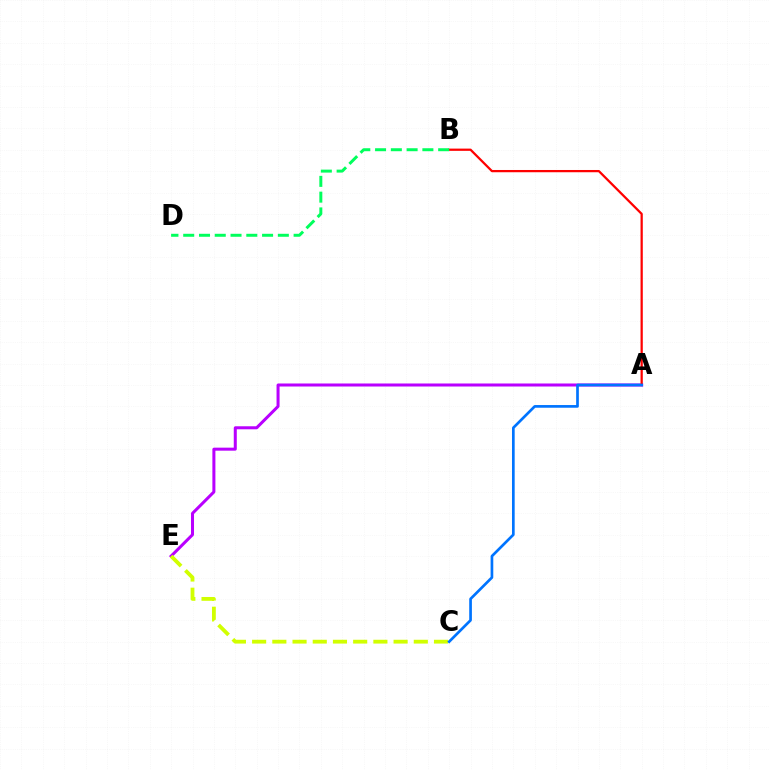{('A', 'E'): [{'color': '#b900ff', 'line_style': 'solid', 'thickness': 2.18}], ('C', 'E'): [{'color': '#d1ff00', 'line_style': 'dashed', 'thickness': 2.75}], ('A', 'B'): [{'color': '#ff0000', 'line_style': 'solid', 'thickness': 1.62}], ('B', 'D'): [{'color': '#00ff5c', 'line_style': 'dashed', 'thickness': 2.14}], ('A', 'C'): [{'color': '#0074ff', 'line_style': 'solid', 'thickness': 1.93}]}